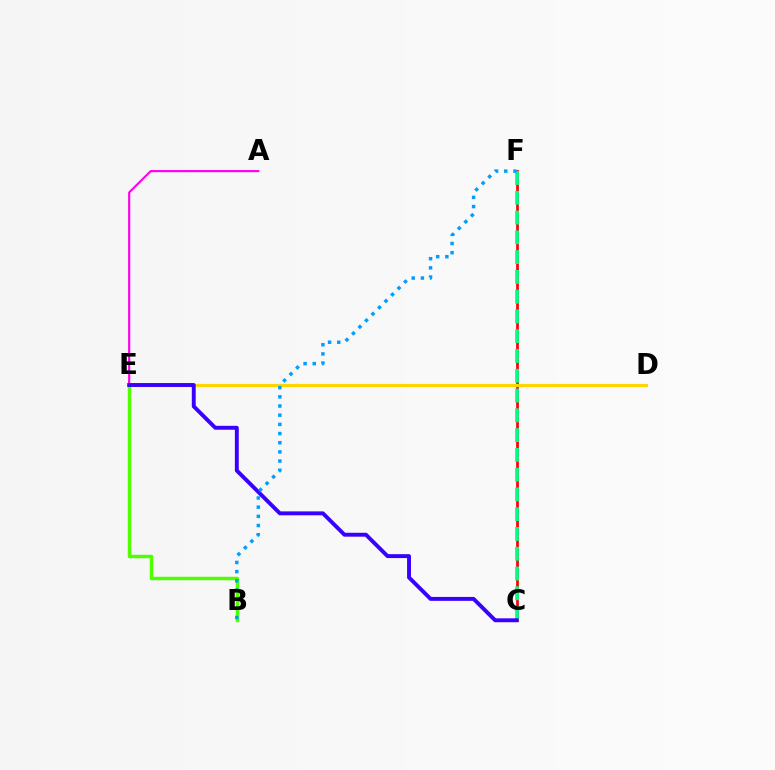{('C', 'F'): [{'color': '#ff0000', 'line_style': 'solid', 'thickness': 1.96}, {'color': '#00ff86', 'line_style': 'dashed', 'thickness': 2.69}], ('D', 'E'): [{'color': '#ffd500', 'line_style': 'solid', 'thickness': 2.23}], ('B', 'E'): [{'color': '#4fff00', 'line_style': 'solid', 'thickness': 2.49}], ('A', 'E'): [{'color': '#ff00ed', 'line_style': 'solid', 'thickness': 1.54}], ('C', 'E'): [{'color': '#3700ff', 'line_style': 'solid', 'thickness': 2.81}], ('B', 'F'): [{'color': '#009eff', 'line_style': 'dotted', 'thickness': 2.49}]}